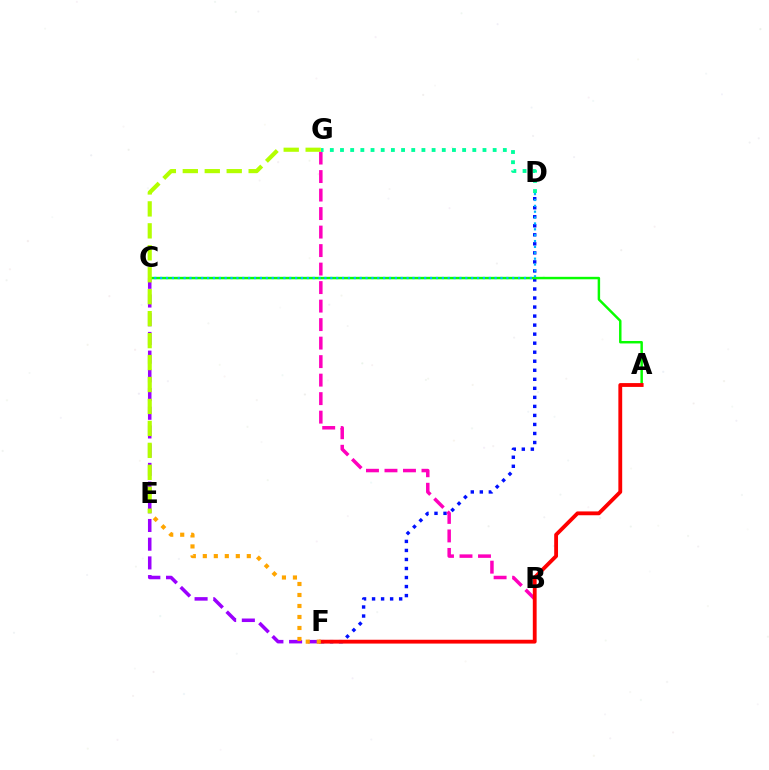{('C', 'F'): [{'color': '#9b00ff', 'line_style': 'dashed', 'thickness': 2.54}], ('D', 'F'): [{'color': '#0010ff', 'line_style': 'dotted', 'thickness': 2.45}], ('A', 'C'): [{'color': '#08ff00', 'line_style': 'solid', 'thickness': 1.77}], ('B', 'G'): [{'color': '#ff00bd', 'line_style': 'dashed', 'thickness': 2.51}], ('C', 'D'): [{'color': '#00b5ff', 'line_style': 'dotted', 'thickness': 1.59}], ('D', 'G'): [{'color': '#00ff9d', 'line_style': 'dotted', 'thickness': 2.77}], ('E', 'G'): [{'color': '#b3ff00', 'line_style': 'dashed', 'thickness': 2.98}], ('A', 'F'): [{'color': '#ff0000', 'line_style': 'solid', 'thickness': 2.75}], ('E', 'F'): [{'color': '#ffa500', 'line_style': 'dotted', 'thickness': 2.99}]}